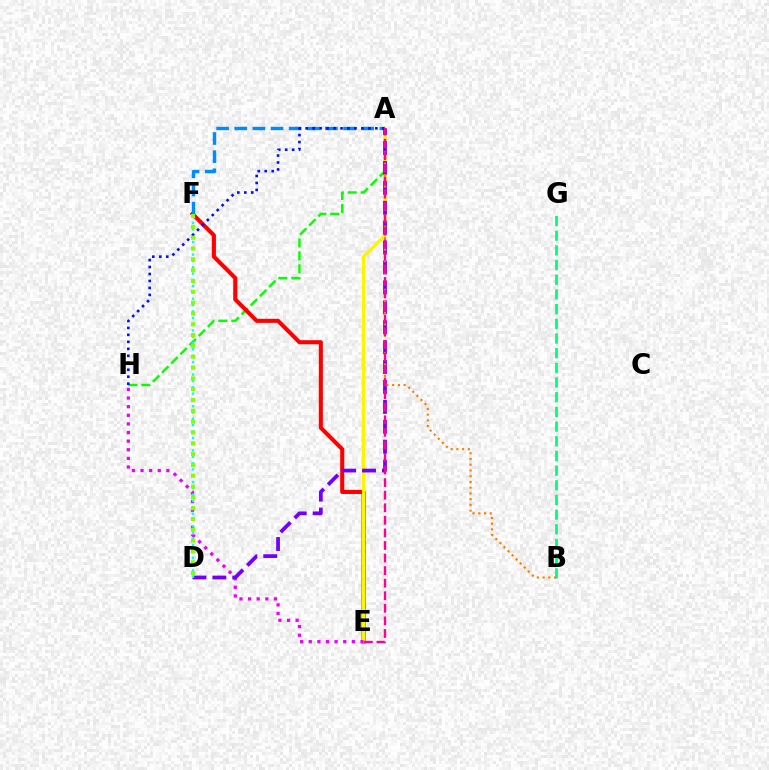{('A', 'H'): [{'color': '#08ff00', 'line_style': 'dashed', 'thickness': 1.76}, {'color': '#0010ff', 'line_style': 'dotted', 'thickness': 1.89}], ('E', 'F'): [{'color': '#ff0000', 'line_style': 'solid', 'thickness': 2.93}], ('A', 'F'): [{'color': '#008cff', 'line_style': 'dashed', 'thickness': 2.46}], ('A', 'E'): [{'color': '#fcf500', 'line_style': 'solid', 'thickness': 2.41}, {'color': '#ff0094', 'line_style': 'dashed', 'thickness': 1.71}], ('B', 'G'): [{'color': '#00ff74', 'line_style': 'dashed', 'thickness': 1.99}], ('E', 'H'): [{'color': '#ee00ff', 'line_style': 'dotted', 'thickness': 2.34}], ('A', 'D'): [{'color': '#7200ff', 'line_style': 'dashed', 'thickness': 2.71}], ('A', 'B'): [{'color': '#ff7c00', 'line_style': 'dotted', 'thickness': 1.56}], ('D', 'F'): [{'color': '#00fff6', 'line_style': 'dotted', 'thickness': 1.72}, {'color': '#84ff00', 'line_style': 'dotted', 'thickness': 2.94}]}